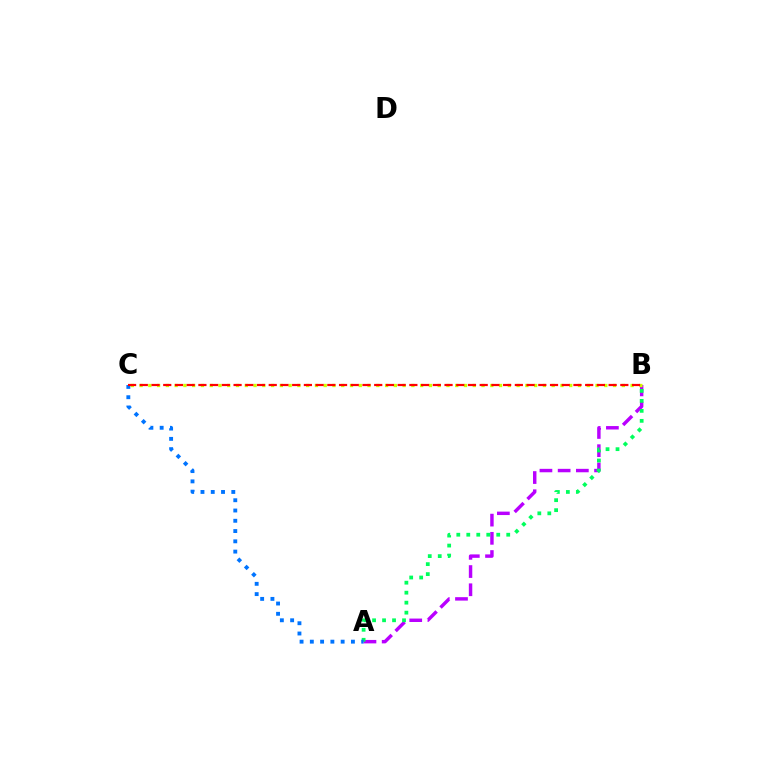{('A', 'B'): [{'color': '#b900ff', 'line_style': 'dashed', 'thickness': 2.47}, {'color': '#00ff5c', 'line_style': 'dotted', 'thickness': 2.71}], ('B', 'C'): [{'color': '#d1ff00', 'line_style': 'dotted', 'thickness': 2.38}, {'color': '#ff0000', 'line_style': 'dashed', 'thickness': 1.59}], ('A', 'C'): [{'color': '#0074ff', 'line_style': 'dotted', 'thickness': 2.79}]}